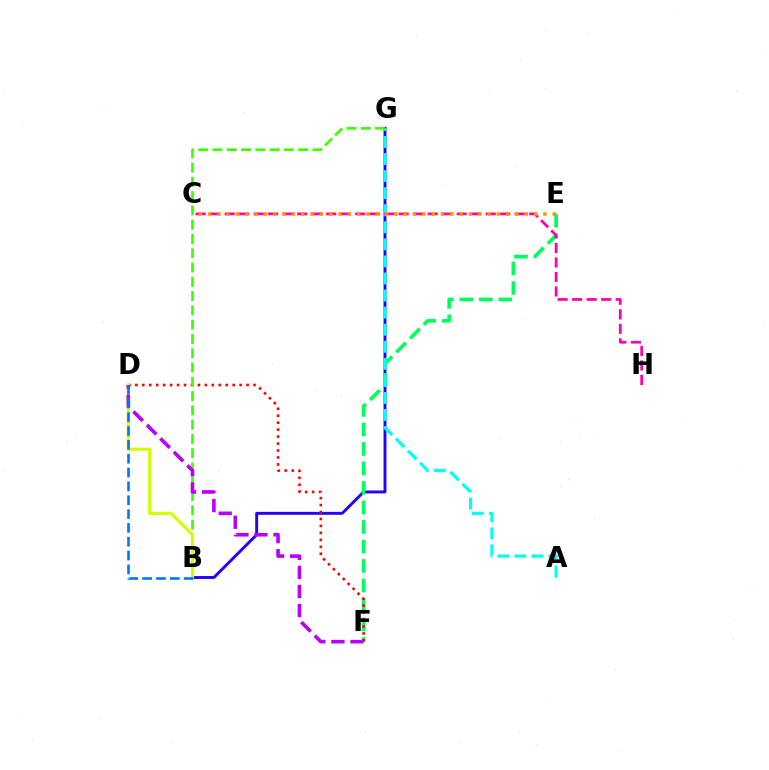{('B', 'G'): [{'color': '#2500ff', 'line_style': 'solid', 'thickness': 2.1}, {'color': '#3dff00', 'line_style': 'dashed', 'thickness': 1.94}], ('E', 'F'): [{'color': '#00ff5c', 'line_style': 'dashed', 'thickness': 2.65}], ('A', 'G'): [{'color': '#00fff6', 'line_style': 'dashed', 'thickness': 2.32}], ('D', 'F'): [{'color': '#ff0000', 'line_style': 'dotted', 'thickness': 1.89}, {'color': '#b900ff', 'line_style': 'dashed', 'thickness': 2.59}], ('B', 'D'): [{'color': '#d1ff00', 'line_style': 'solid', 'thickness': 2.28}, {'color': '#0074ff', 'line_style': 'dashed', 'thickness': 1.88}], ('C', 'H'): [{'color': '#ff00ac', 'line_style': 'dashed', 'thickness': 1.97}], ('C', 'E'): [{'color': '#ff9400', 'line_style': 'dotted', 'thickness': 2.53}]}